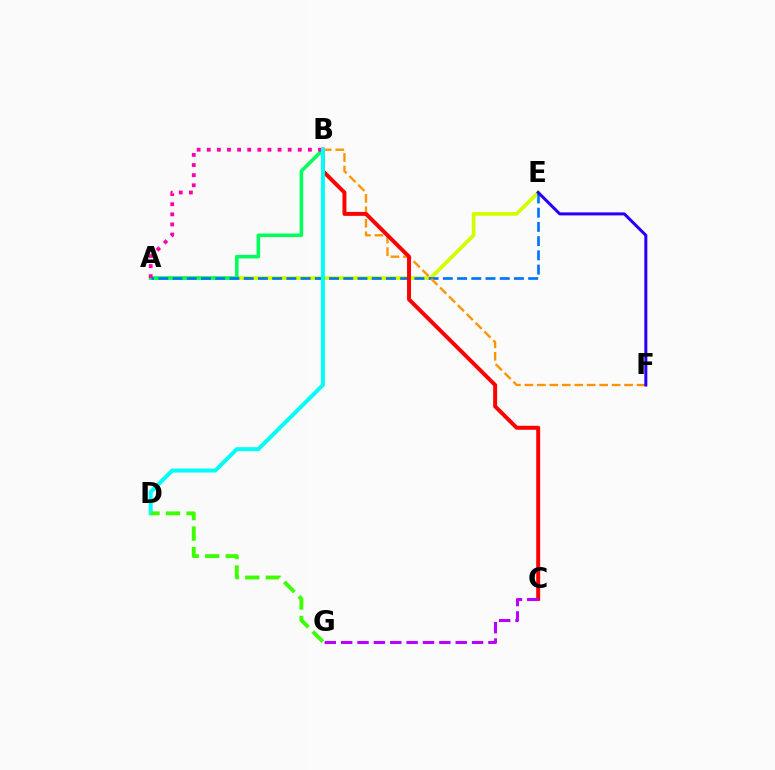{('A', 'E'): [{'color': '#d1ff00', 'line_style': 'solid', 'thickness': 2.65}, {'color': '#0074ff', 'line_style': 'dashed', 'thickness': 1.93}], ('A', 'B'): [{'color': '#00ff5c', 'line_style': 'solid', 'thickness': 2.56}, {'color': '#ff00ac', 'line_style': 'dotted', 'thickness': 2.75}], ('B', 'F'): [{'color': '#ff9400', 'line_style': 'dashed', 'thickness': 1.69}], ('B', 'C'): [{'color': '#ff0000', 'line_style': 'solid', 'thickness': 2.85}], ('B', 'D'): [{'color': '#00fff6', 'line_style': 'solid', 'thickness': 2.87}], ('E', 'F'): [{'color': '#2500ff', 'line_style': 'solid', 'thickness': 2.17}], ('C', 'G'): [{'color': '#b900ff', 'line_style': 'dashed', 'thickness': 2.22}], ('D', 'G'): [{'color': '#3dff00', 'line_style': 'dashed', 'thickness': 2.78}]}